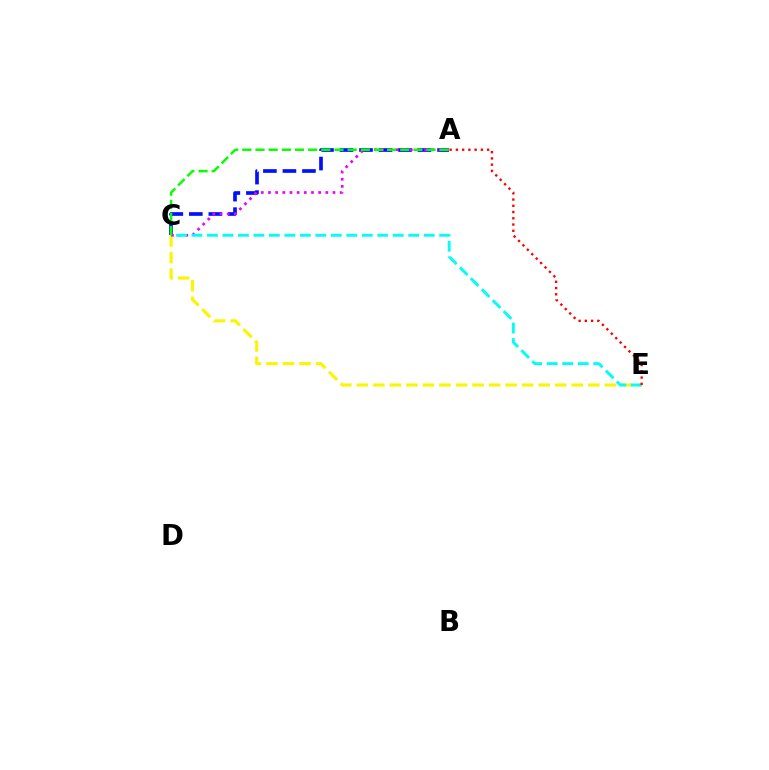{('C', 'E'): [{'color': '#fcf500', 'line_style': 'dashed', 'thickness': 2.25}, {'color': '#00fff6', 'line_style': 'dashed', 'thickness': 2.1}], ('A', 'C'): [{'color': '#0010ff', 'line_style': 'dashed', 'thickness': 2.65}, {'color': '#ee00ff', 'line_style': 'dotted', 'thickness': 1.95}, {'color': '#08ff00', 'line_style': 'dashed', 'thickness': 1.79}], ('A', 'E'): [{'color': '#ff0000', 'line_style': 'dotted', 'thickness': 1.7}]}